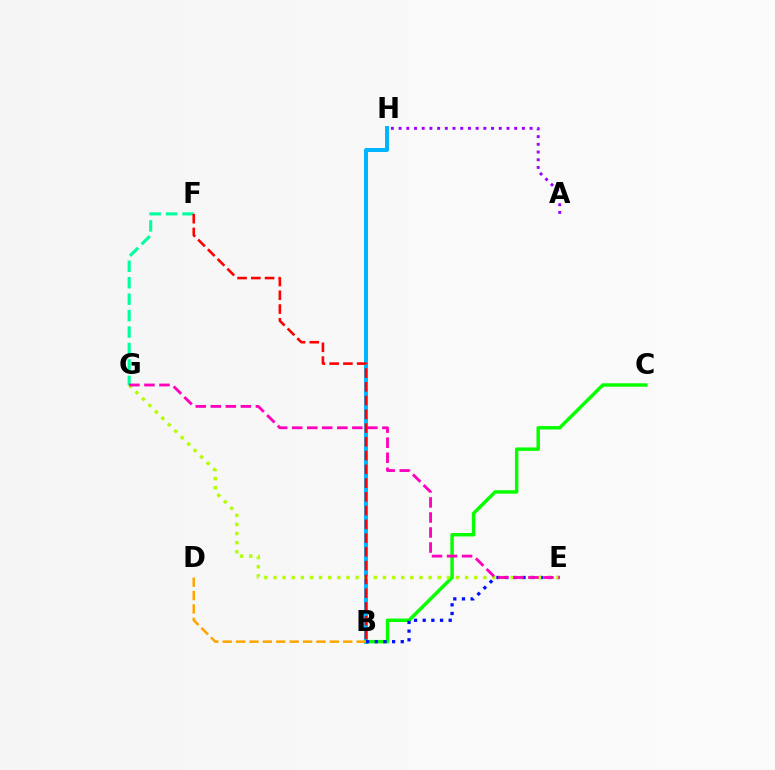{('A', 'H'): [{'color': '#9b00ff', 'line_style': 'dotted', 'thickness': 2.09}], ('B', 'H'): [{'color': '#00b5ff', 'line_style': 'solid', 'thickness': 2.85}], ('B', 'C'): [{'color': '#08ff00', 'line_style': 'solid', 'thickness': 2.49}], ('F', 'G'): [{'color': '#00ff9d', 'line_style': 'dashed', 'thickness': 2.23}], ('B', 'D'): [{'color': '#ffa500', 'line_style': 'dashed', 'thickness': 1.82}], ('B', 'E'): [{'color': '#0010ff', 'line_style': 'dotted', 'thickness': 2.35}], ('E', 'G'): [{'color': '#b3ff00', 'line_style': 'dotted', 'thickness': 2.48}, {'color': '#ff00bd', 'line_style': 'dashed', 'thickness': 2.04}], ('B', 'F'): [{'color': '#ff0000', 'line_style': 'dashed', 'thickness': 1.87}]}